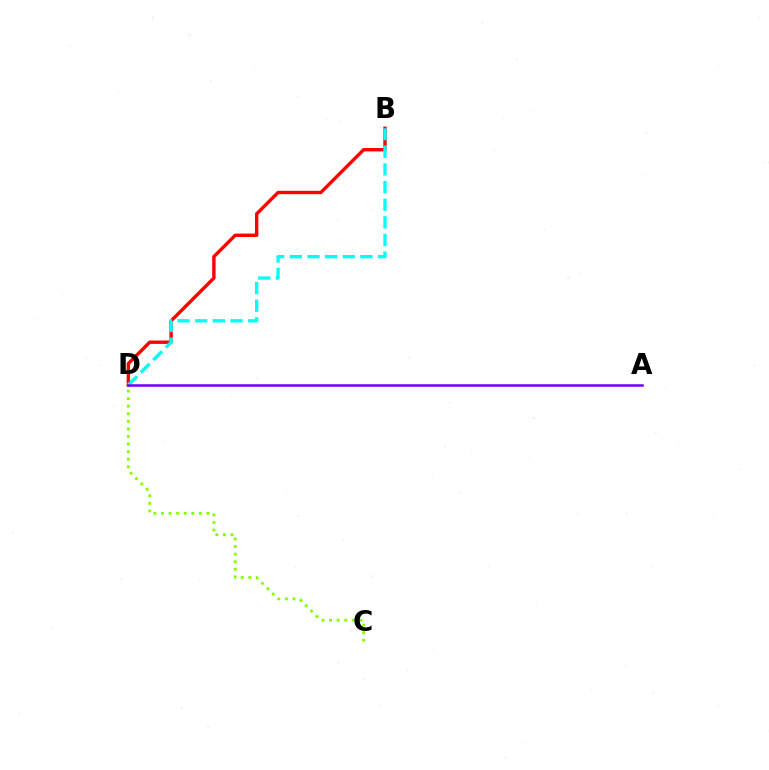{('C', 'D'): [{'color': '#84ff00', 'line_style': 'dotted', 'thickness': 2.06}], ('B', 'D'): [{'color': '#ff0000', 'line_style': 'solid', 'thickness': 2.44}, {'color': '#00fff6', 'line_style': 'dashed', 'thickness': 2.4}], ('A', 'D'): [{'color': '#7200ff', 'line_style': 'solid', 'thickness': 1.81}]}